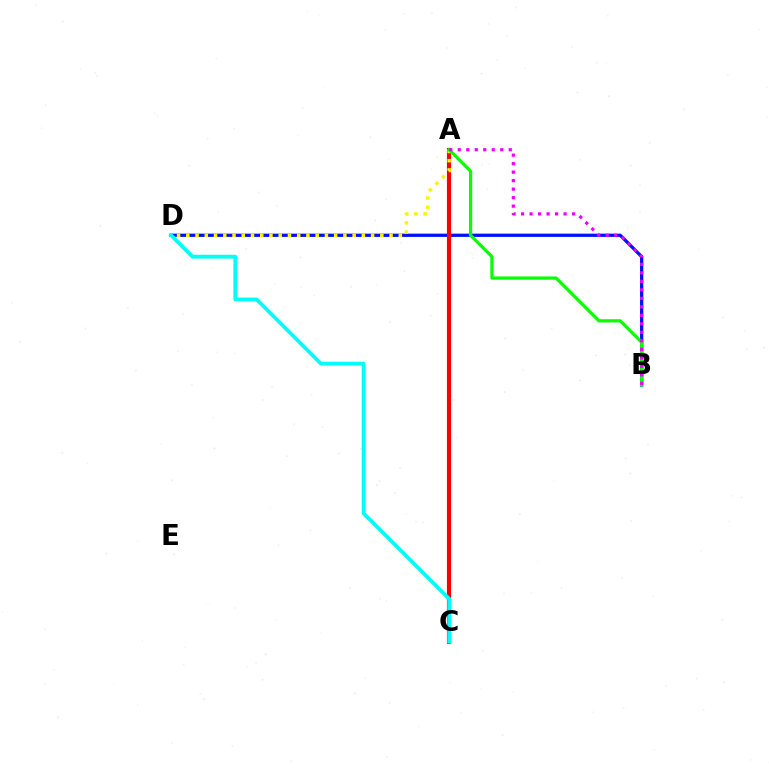{('B', 'D'): [{'color': '#0010ff', 'line_style': 'solid', 'thickness': 2.35}], ('A', 'C'): [{'color': '#ff0000', 'line_style': 'solid', 'thickness': 2.99}], ('A', 'D'): [{'color': '#fcf500', 'line_style': 'dotted', 'thickness': 2.51}], ('A', 'B'): [{'color': '#08ff00', 'line_style': 'solid', 'thickness': 2.32}, {'color': '#ee00ff', 'line_style': 'dotted', 'thickness': 2.31}], ('C', 'D'): [{'color': '#00fff6', 'line_style': 'solid', 'thickness': 2.72}]}